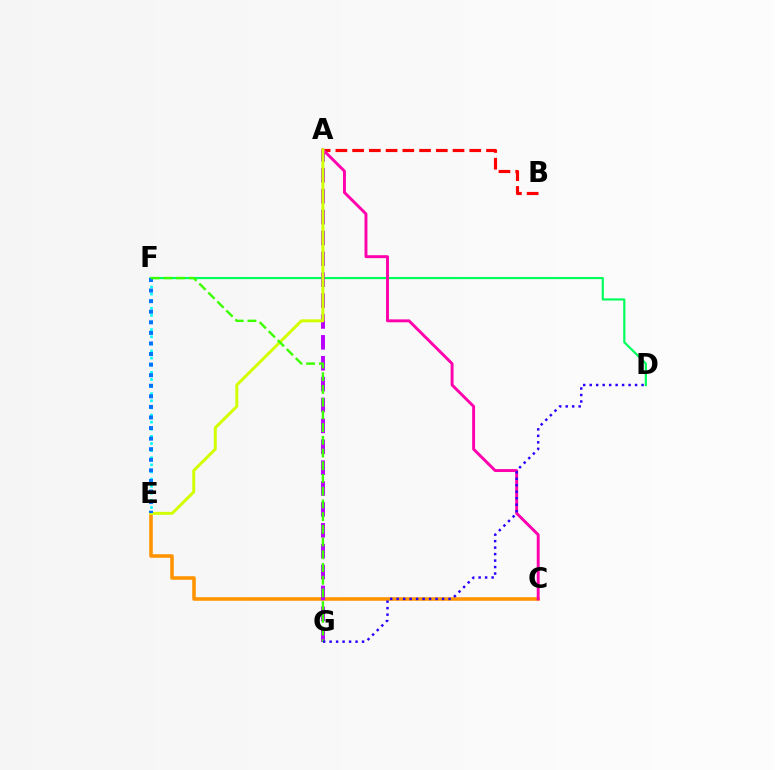{('D', 'F'): [{'color': '#00ff5c', 'line_style': 'solid', 'thickness': 1.57}], ('A', 'B'): [{'color': '#ff0000', 'line_style': 'dashed', 'thickness': 2.27}], ('C', 'E'): [{'color': '#ff9400', 'line_style': 'solid', 'thickness': 2.57}], ('A', 'G'): [{'color': '#b900ff', 'line_style': 'dashed', 'thickness': 2.84}], ('A', 'C'): [{'color': '#ff00ac', 'line_style': 'solid', 'thickness': 2.1}], ('A', 'E'): [{'color': '#d1ff00', 'line_style': 'solid', 'thickness': 2.13}], ('E', 'F'): [{'color': '#00fff6', 'line_style': 'dotted', 'thickness': 1.93}, {'color': '#0074ff', 'line_style': 'dotted', 'thickness': 2.87}], ('F', 'G'): [{'color': '#3dff00', 'line_style': 'dashed', 'thickness': 1.73}], ('D', 'G'): [{'color': '#2500ff', 'line_style': 'dotted', 'thickness': 1.76}]}